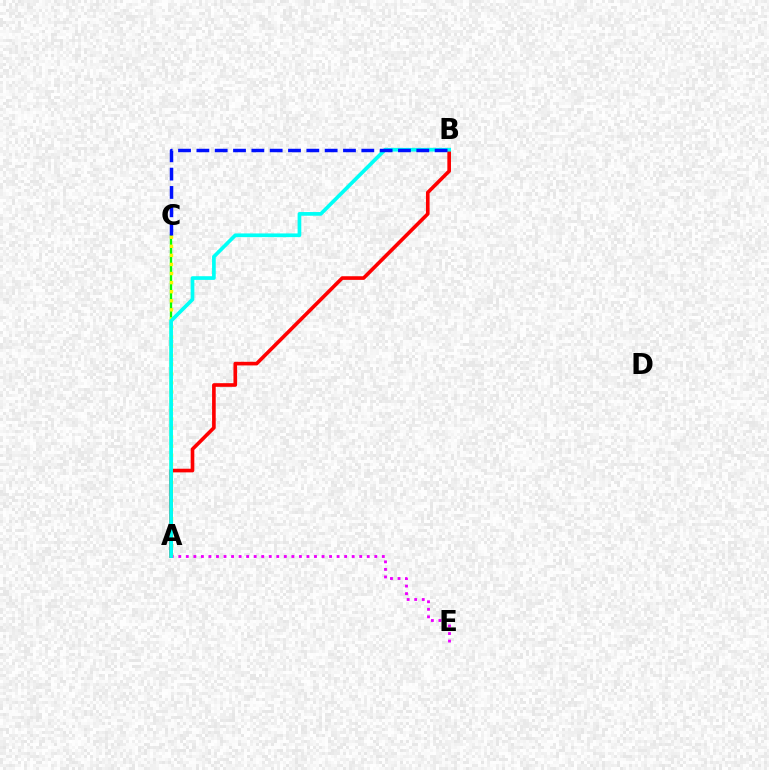{('A', 'C'): [{'color': '#08ff00', 'line_style': 'solid', 'thickness': 1.69}, {'color': '#fcf500', 'line_style': 'dotted', 'thickness': 2.47}], ('A', 'E'): [{'color': '#ee00ff', 'line_style': 'dotted', 'thickness': 2.05}], ('A', 'B'): [{'color': '#ff0000', 'line_style': 'solid', 'thickness': 2.62}, {'color': '#00fff6', 'line_style': 'solid', 'thickness': 2.66}], ('B', 'C'): [{'color': '#0010ff', 'line_style': 'dashed', 'thickness': 2.49}]}